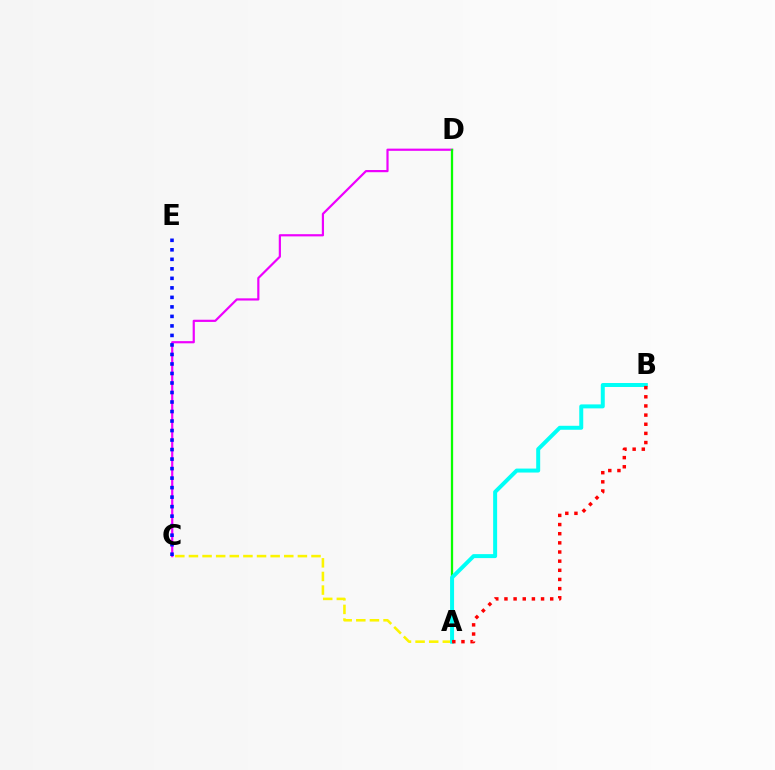{('A', 'C'): [{'color': '#fcf500', 'line_style': 'dashed', 'thickness': 1.85}], ('C', 'D'): [{'color': '#ee00ff', 'line_style': 'solid', 'thickness': 1.58}], ('A', 'D'): [{'color': '#08ff00', 'line_style': 'solid', 'thickness': 1.65}], ('C', 'E'): [{'color': '#0010ff', 'line_style': 'dotted', 'thickness': 2.58}], ('A', 'B'): [{'color': '#00fff6', 'line_style': 'solid', 'thickness': 2.86}, {'color': '#ff0000', 'line_style': 'dotted', 'thickness': 2.49}]}